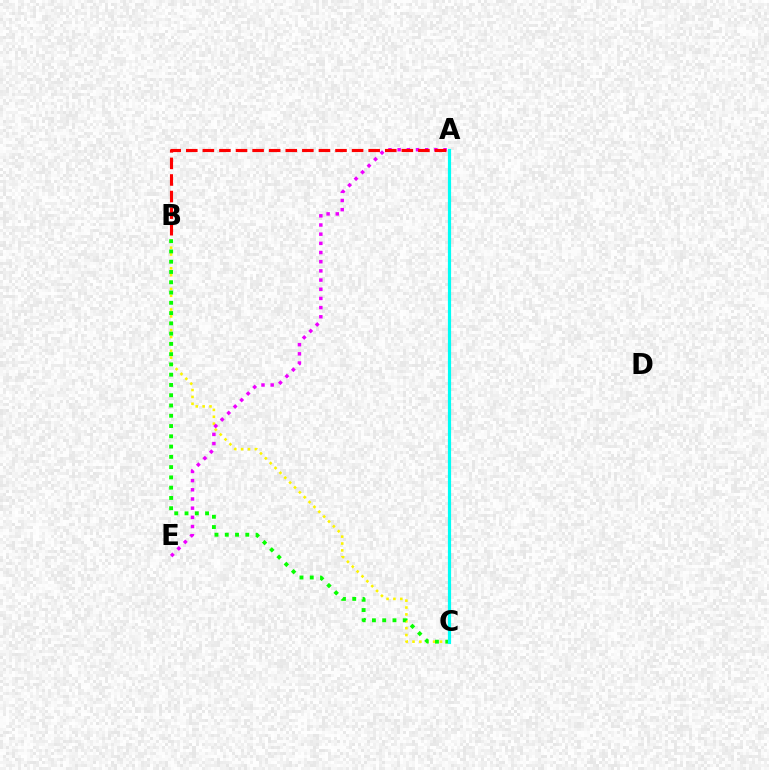{('B', 'C'): [{'color': '#fcf500', 'line_style': 'dotted', 'thickness': 1.87}, {'color': '#08ff00', 'line_style': 'dotted', 'thickness': 2.79}], ('A', 'E'): [{'color': '#ee00ff', 'line_style': 'dotted', 'thickness': 2.49}], ('A', 'B'): [{'color': '#ff0000', 'line_style': 'dashed', 'thickness': 2.25}], ('A', 'C'): [{'color': '#0010ff', 'line_style': 'dashed', 'thickness': 2.18}, {'color': '#00fff6', 'line_style': 'solid', 'thickness': 2.26}]}